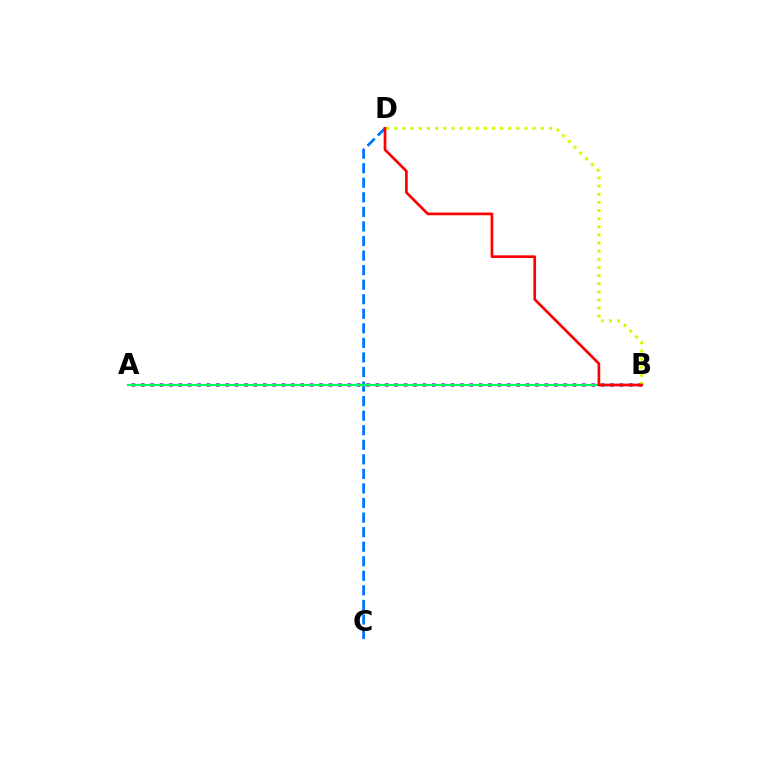{('A', 'B'): [{'color': '#b900ff', 'line_style': 'dotted', 'thickness': 2.55}, {'color': '#00ff5c', 'line_style': 'solid', 'thickness': 1.61}], ('C', 'D'): [{'color': '#0074ff', 'line_style': 'dashed', 'thickness': 1.98}], ('B', 'D'): [{'color': '#d1ff00', 'line_style': 'dotted', 'thickness': 2.21}, {'color': '#ff0000', 'line_style': 'solid', 'thickness': 1.93}]}